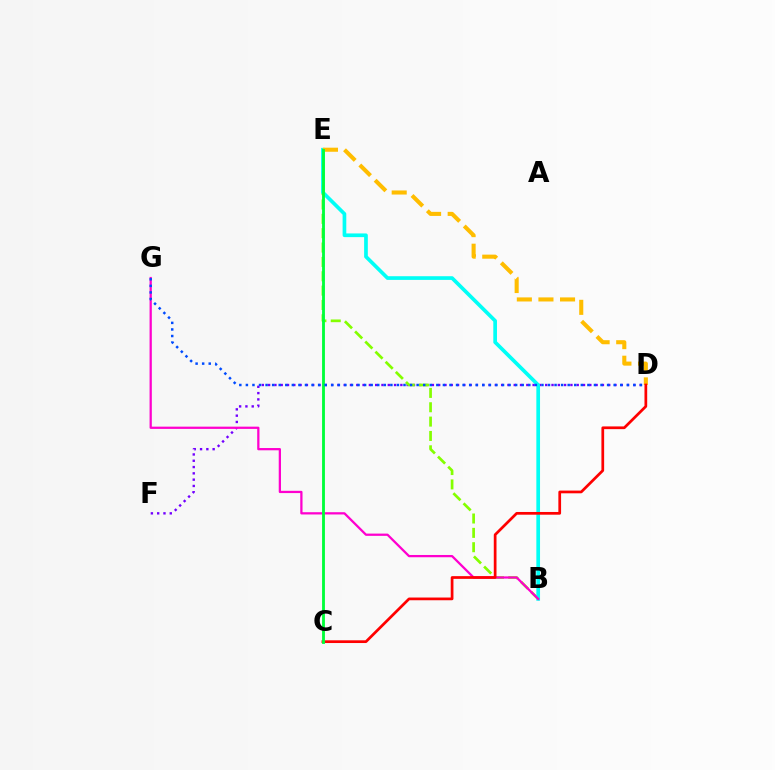{('D', 'F'): [{'color': '#7200ff', 'line_style': 'dotted', 'thickness': 1.71}], ('B', 'E'): [{'color': '#84ff00', 'line_style': 'dashed', 'thickness': 1.95}, {'color': '#00fff6', 'line_style': 'solid', 'thickness': 2.65}], ('B', 'G'): [{'color': '#ff00cf', 'line_style': 'solid', 'thickness': 1.63}], ('D', 'E'): [{'color': '#ffbd00', 'line_style': 'dashed', 'thickness': 2.93}], ('C', 'D'): [{'color': '#ff0000', 'line_style': 'solid', 'thickness': 1.96}], ('C', 'E'): [{'color': '#00ff39', 'line_style': 'solid', 'thickness': 2.05}], ('D', 'G'): [{'color': '#004bff', 'line_style': 'dotted', 'thickness': 1.78}]}